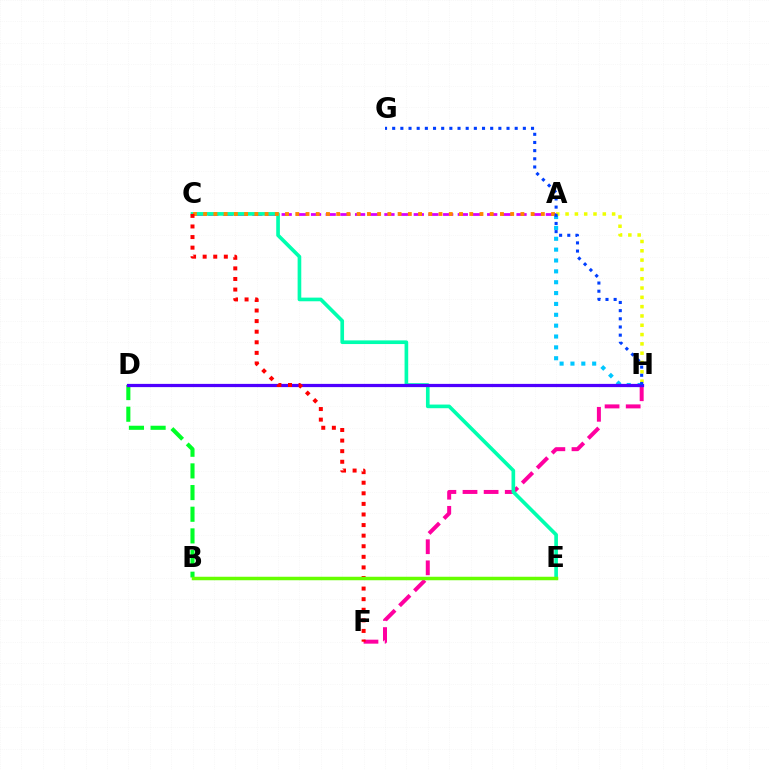{('F', 'H'): [{'color': '#ff00a0', 'line_style': 'dashed', 'thickness': 2.87}], ('B', 'D'): [{'color': '#00ff27', 'line_style': 'dashed', 'thickness': 2.94}], ('A', 'C'): [{'color': '#d600ff', 'line_style': 'dashed', 'thickness': 1.99}, {'color': '#ff8800', 'line_style': 'dotted', 'thickness': 2.78}], ('C', 'E'): [{'color': '#00ffaf', 'line_style': 'solid', 'thickness': 2.63}], ('A', 'H'): [{'color': '#00c7ff', 'line_style': 'dotted', 'thickness': 2.95}, {'color': '#eeff00', 'line_style': 'dotted', 'thickness': 2.53}], ('D', 'H'): [{'color': '#4f00ff', 'line_style': 'solid', 'thickness': 2.32}], ('C', 'F'): [{'color': '#ff0000', 'line_style': 'dotted', 'thickness': 2.88}], ('G', 'H'): [{'color': '#003fff', 'line_style': 'dotted', 'thickness': 2.22}], ('B', 'E'): [{'color': '#66ff00', 'line_style': 'solid', 'thickness': 2.52}]}